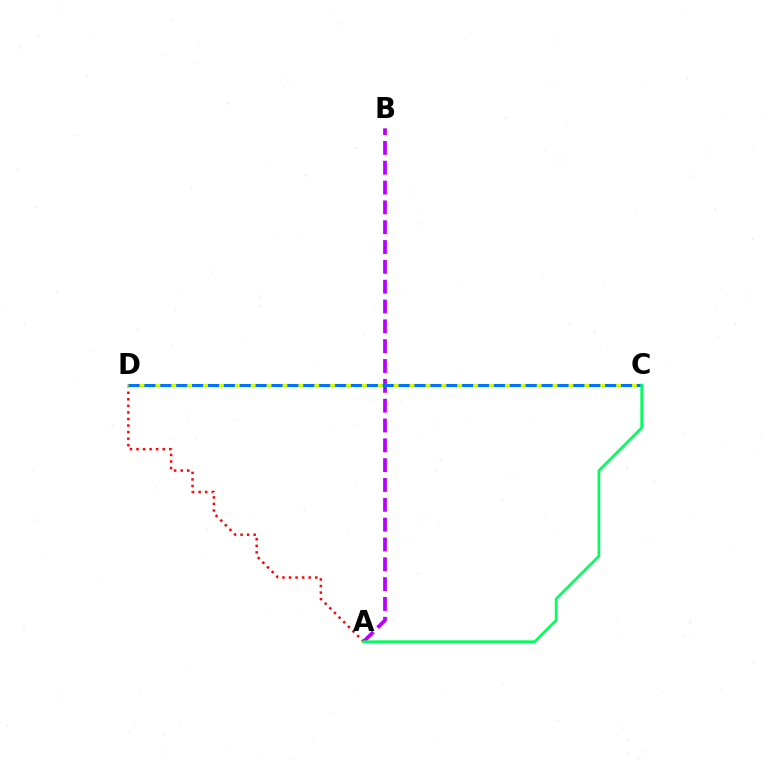{('A', 'B'): [{'color': '#b900ff', 'line_style': 'dashed', 'thickness': 2.69}], ('A', 'D'): [{'color': '#ff0000', 'line_style': 'dotted', 'thickness': 1.78}], ('C', 'D'): [{'color': '#d1ff00', 'line_style': 'solid', 'thickness': 2.18}, {'color': '#0074ff', 'line_style': 'dashed', 'thickness': 2.16}], ('A', 'C'): [{'color': '#00ff5c', 'line_style': 'solid', 'thickness': 1.91}]}